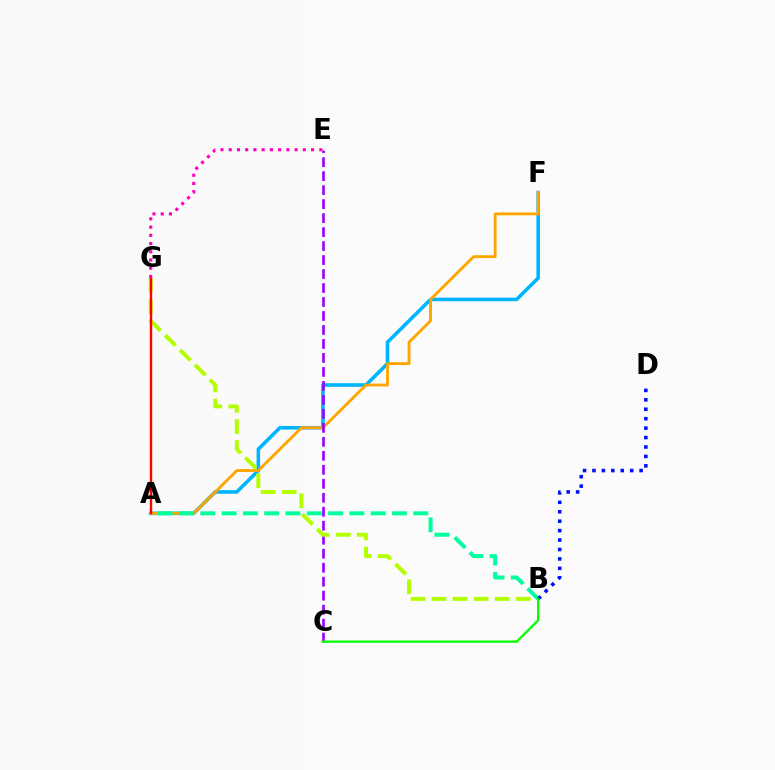{('A', 'F'): [{'color': '#00b5ff', 'line_style': 'solid', 'thickness': 2.58}, {'color': '#ffa500', 'line_style': 'solid', 'thickness': 2.06}], ('C', 'E'): [{'color': '#9b00ff', 'line_style': 'dashed', 'thickness': 1.9}], ('B', 'G'): [{'color': '#b3ff00', 'line_style': 'dashed', 'thickness': 2.86}], ('A', 'B'): [{'color': '#00ff9d', 'line_style': 'dashed', 'thickness': 2.89}], ('A', 'G'): [{'color': '#ff0000', 'line_style': 'solid', 'thickness': 1.71}], ('B', 'D'): [{'color': '#0010ff', 'line_style': 'dotted', 'thickness': 2.56}], ('E', 'G'): [{'color': '#ff00bd', 'line_style': 'dotted', 'thickness': 2.24}], ('B', 'C'): [{'color': '#08ff00', 'line_style': 'solid', 'thickness': 1.67}]}